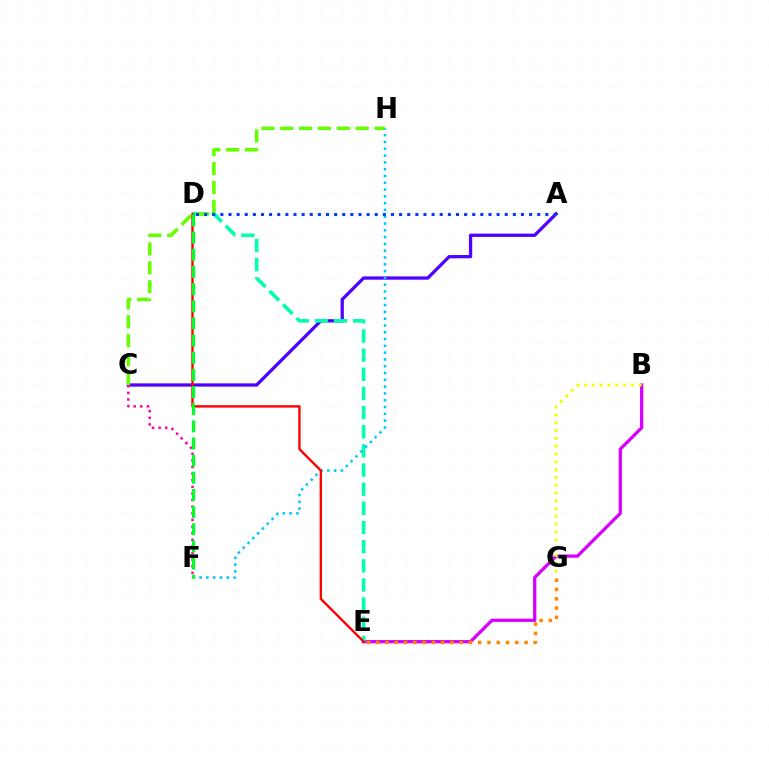{('A', 'C'): [{'color': '#4f00ff', 'line_style': 'solid', 'thickness': 2.36}], ('B', 'E'): [{'color': '#d600ff', 'line_style': 'solid', 'thickness': 2.35}], ('E', 'G'): [{'color': '#ff8800', 'line_style': 'dotted', 'thickness': 2.52}], ('C', 'F'): [{'color': '#ff00a0', 'line_style': 'dotted', 'thickness': 1.8}], ('B', 'G'): [{'color': '#eeff00', 'line_style': 'dotted', 'thickness': 2.12}], ('D', 'E'): [{'color': '#00ffaf', 'line_style': 'dashed', 'thickness': 2.6}, {'color': '#ff0000', 'line_style': 'solid', 'thickness': 1.72}], ('C', 'H'): [{'color': '#66ff00', 'line_style': 'dashed', 'thickness': 2.56}], ('F', 'H'): [{'color': '#00c7ff', 'line_style': 'dotted', 'thickness': 1.85}], ('D', 'F'): [{'color': '#00ff27', 'line_style': 'dashed', 'thickness': 2.33}], ('A', 'D'): [{'color': '#003fff', 'line_style': 'dotted', 'thickness': 2.21}]}